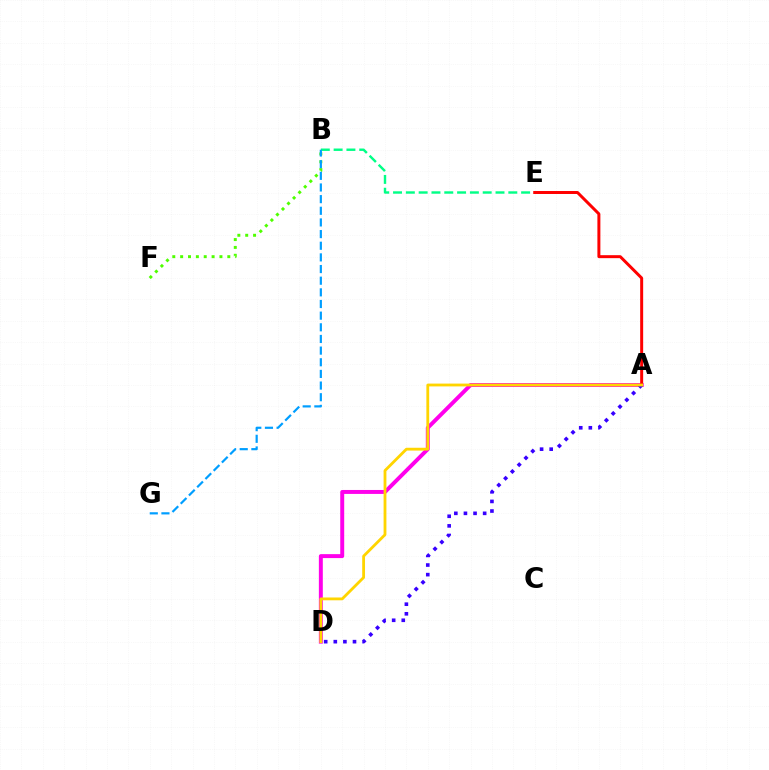{('B', 'E'): [{'color': '#00ff86', 'line_style': 'dashed', 'thickness': 1.74}], ('A', 'D'): [{'color': '#ff00ed', 'line_style': 'solid', 'thickness': 2.84}, {'color': '#3700ff', 'line_style': 'dotted', 'thickness': 2.61}, {'color': '#ffd500', 'line_style': 'solid', 'thickness': 2.02}], ('A', 'E'): [{'color': '#ff0000', 'line_style': 'solid', 'thickness': 2.14}], ('B', 'F'): [{'color': '#4fff00', 'line_style': 'dotted', 'thickness': 2.14}], ('B', 'G'): [{'color': '#009eff', 'line_style': 'dashed', 'thickness': 1.58}]}